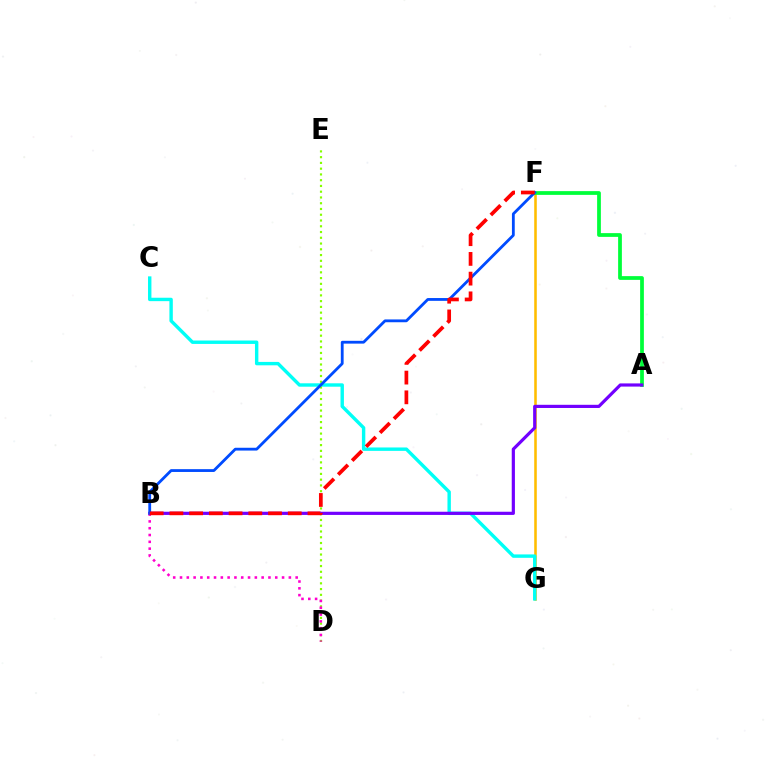{('F', 'G'): [{'color': '#ffbd00', 'line_style': 'solid', 'thickness': 1.85}], ('C', 'G'): [{'color': '#00fff6', 'line_style': 'solid', 'thickness': 2.45}], ('D', 'E'): [{'color': '#84ff00', 'line_style': 'dotted', 'thickness': 1.56}], ('A', 'F'): [{'color': '#00ff39', 'line_style': 'solid', 'thickness': 2.7}], ('A', 'B'): [{'color': '#7200ff', 'line_style': 'solid', 'thickness': 2.29}], ('B', 'D'): [{'color': '#ff00cf', 'line_style': 'dotted', 'thickness': 1.85}], ('B', 'F'): [{'color': '#004bff', 'line_style': 'solid', 'thickness': 2.02}, {'color': '#ff0000', 'line_style': 'dashed', 'thickness': 2.68}]}